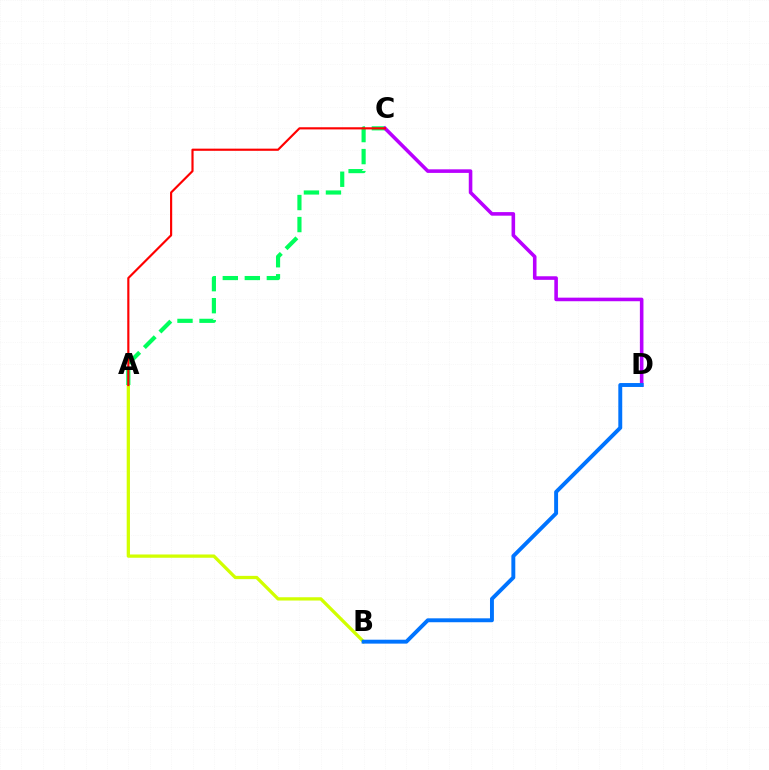{('A', 'B'): [{'color': '#d1ff00', 'line_style': 'solid', 'thickness': 2.36}], ('A', 'C'): [{'color': '#00ff5c', 'line_style': 'dashed', 'thickness': 2.99}, {'color': '#ff0000', 'line_style': 'solid', 'thickness': 1.56}], ('C', 'D'): [{'color': '#b900ff', 'line_style': 'solid', 'thickness': 2.58}], ('B', 'D'): [{'color': '#0074ff', 'line_style': 'solid', 'thickness': 2.82}]}